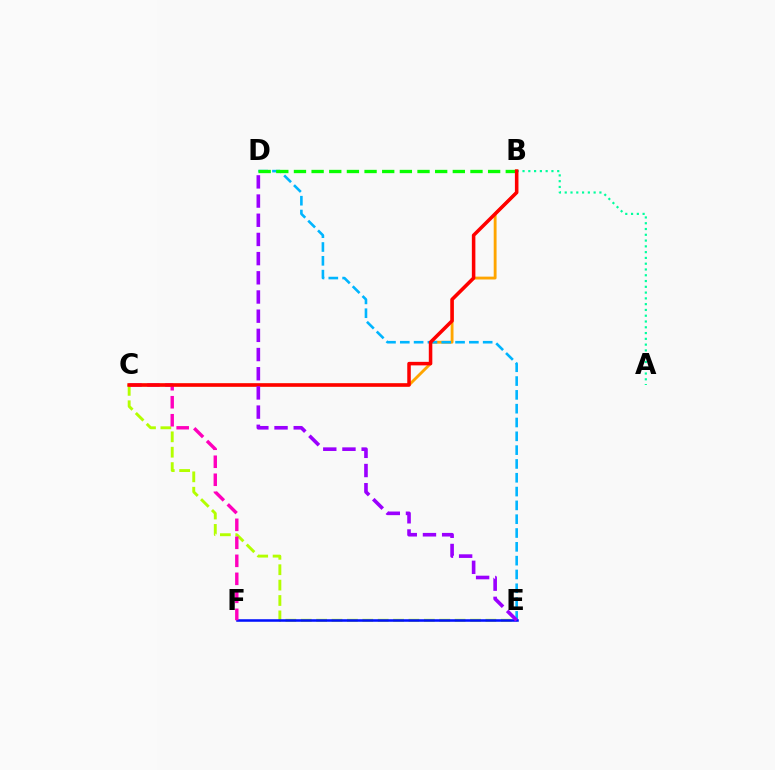{('B', 'C'): [{'color': '#ffa500', 'line_style': 'solid', 'thickness': 2.05}, {'color': '#ff0000', 'line_style': 'solid', 'thickness': 2.54}], ('C', 'E'): [{'color': '#b3ff00', 'line_style': 'dashed', 'thickness': 2.09}], ('A', 'B'): [{'color': '#00ff9d', 'line_style': 'dotted', 'thickness': 1.57}], ('D', 'E'): [{'color': '#00b5ff', 'line_style': 'dashed', 'thickness': 1.88}, {'color': '#9b00ff', 'line_style': 'dashed', 'thickness': 2.61}], ('B', 'D'): [{'color': '#08ff00', 'line_style': 'dashed', 'thickness': 2.4}], ('E', 'F'): [{'color': '#0010ff', 'line_style': 'solid', 'thickness': 1.83}], ('C', 'F'): [{'color': '#ff00bd', 'line_style': 'dashed', 'thickness': 2.45}]}